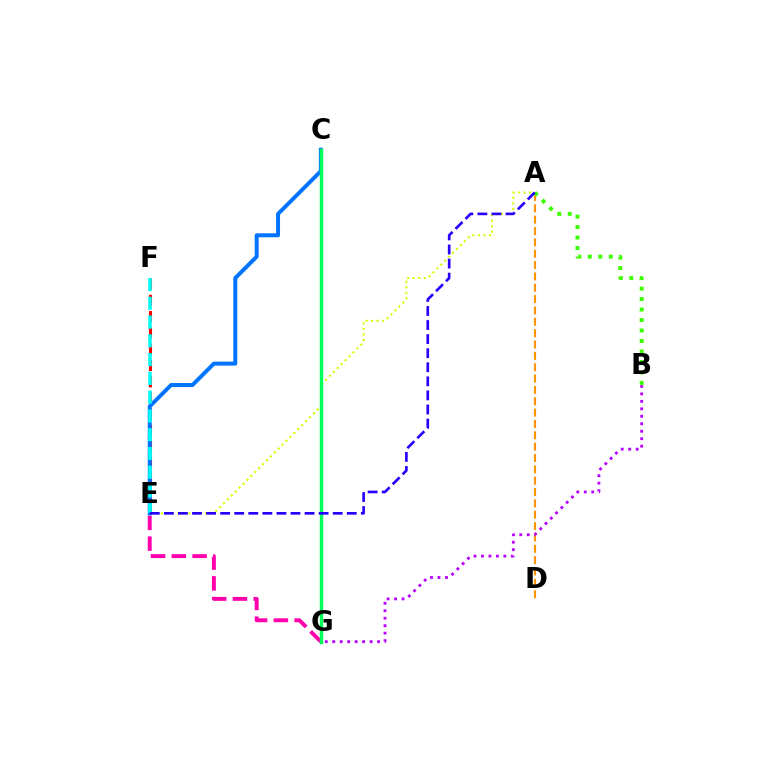{('A', 'E'): [{'color': '#d1ff00', 'line_style': 'dotted', 'thickness': 1.5}, {'color': '#2500ff', 'line_style': 'dashed', 'thickness': 1.91}], ('A', 'D'): [{'color': '#ff9400', 'line_style': 'dashed', 'thickness': 1.54}], ('E', 'G'): [{'color': '#ff00ac', 'line_style': 'dashed', 'thickness': 2.82}], ('B', 'G'): [{'color': '#b900ff', 'line_style': 'dotted', 'thickness': 2.03}], ('A', 'B'): [{'color': '#3dff00', 'line_style': 'dotted', 'thickness': 2.85}], ('E', 'F'): [{'color': '#ff0000', 'line_style': 'dashed', 'thickness': 2.21}, {'color': '#00fff6', 'line_style': 'dashed', 'thickness': 2.55}], ('C', 'E'): [{'color': '#0074ff', 'line_style': 'solid', 'thickness': 2.85}], ('C', 'G'): [{'color': '#00ff5c', 'line_style': 'solid', 'thickness': 2.47}]}